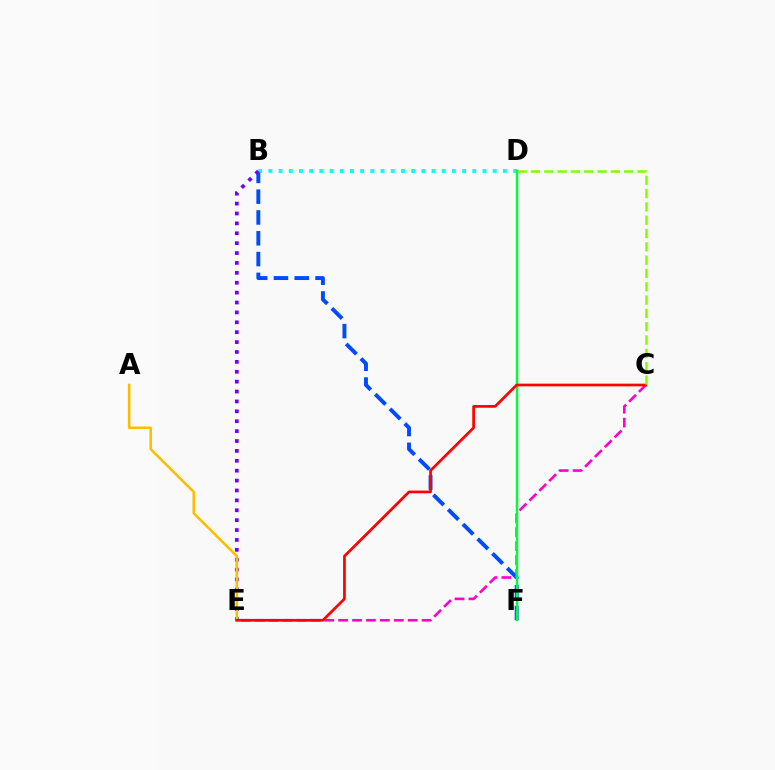{('B', 'F'): [{'color': '#004bff', 'line_style': 'dashed', 'thickness': 2.83}], ('B', 'D'): [{'color': '#00fff6', 'line_style': 'dotted', 'thickness': 2.77}], ('C', 'E'): [{'color': '#ff00cf', 'line_style': 'dashed', 'thickness': 1.89}, {'color': '#ff0000', 'line_style': 'solid', 'thickness': 1.95}], ('B', 'E'): [{'color': '#7200ff', 'line_style': 'dotted', 'thickness': 2.69}], ('D', 'F'): [{'color': '#00ff39', 'line_style': 'solid', 'thickness': 1.77}], ('A', 'E'): [{'color': '#ffbd00', 'line_style': 'solid', 'thickness': 1.85}], ('C', 'D'): [{'color': '#84ff00', 'line_style': 'dashed', 'thickness': 1.81}]}